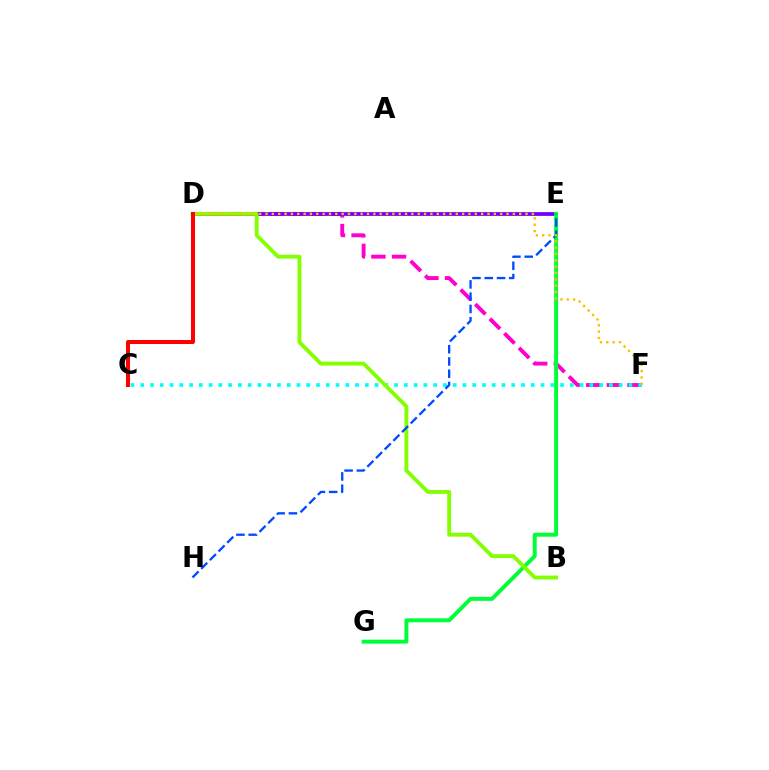{('D', 'F'): [{'color': '#ff00cf', 'line_style': 'dashed', 'thickness': 2.8}, {'color': '#ffbd00', 'line_style': 'dotted', 'thickness': 1.72}], ('D', 'E'): [{'color': '#7200ff', 'line_style': 'solid', 'thickness': 2.72}], ('C', 'F'): [{'color': '#00fff6', 'line_style': 'dotted', 'thickness': 2.65}], ('E', 'G'): [{'color': '#00ff39', 'line_style': 'solid', 'thickness': 2.85}], ('B', 'D'): [{'color': '#84ff00', 'line_style': 'solid', 'thickness': 2.78}], ('E', 'H'): [{'color': '#004bff', 'line_style': 'dashed', 'thickness': 1.67}], ('C', 'D'): [{'color': '#ff0000', 'line_style': 'solid', 'thickness': 2.87}]}